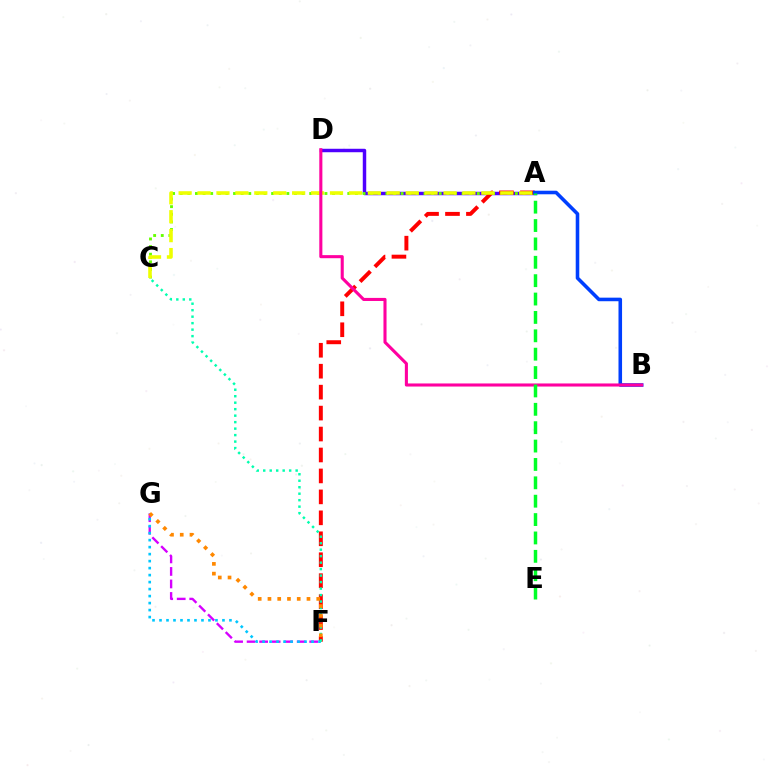{('A', 'D'): [{'color': '#4f00ff', 'line_style': 'solid', 'thickness': 2.49}], ('A', 'C'): [{'color': '#66ff00', 'line_style': 'dotted', 'thickness': 2.07}, {'color': '#eeff00', 'line_style': 'dashed', 'thickness': 2.57}], ('A', 'F'): [{'color': '#ff0000', 'line_style': 'dashed', 'thickness': 2.85}], ('A', 'B'): [{'color': '#003fff', 'line_style': 'solid', 'thickness': 2.57}], ('F', 'G'): [{'color': '#d600ff', 'line_style': 'dashed', 'thickness': 1.7}, {'color': '#00c7ff', 'line_style': 'dotted', 'thickness': 1.9}, {'color': '#ff8800', 'line_style': 'dotted', 'thickness': 2.65}], ('B', 'D'): [{'color': '#ff00a0', 'line_style': 'solid', 'thickness': 2.22}], ('C', 'F'): [{'color': '#00ffaf', 'line_style': 'dotted', 'thickness': 1.76}], ('A', 'E'): [{'color': '#00ff27', 'line_style': 'dashed', 'thickness': 2.5}]}